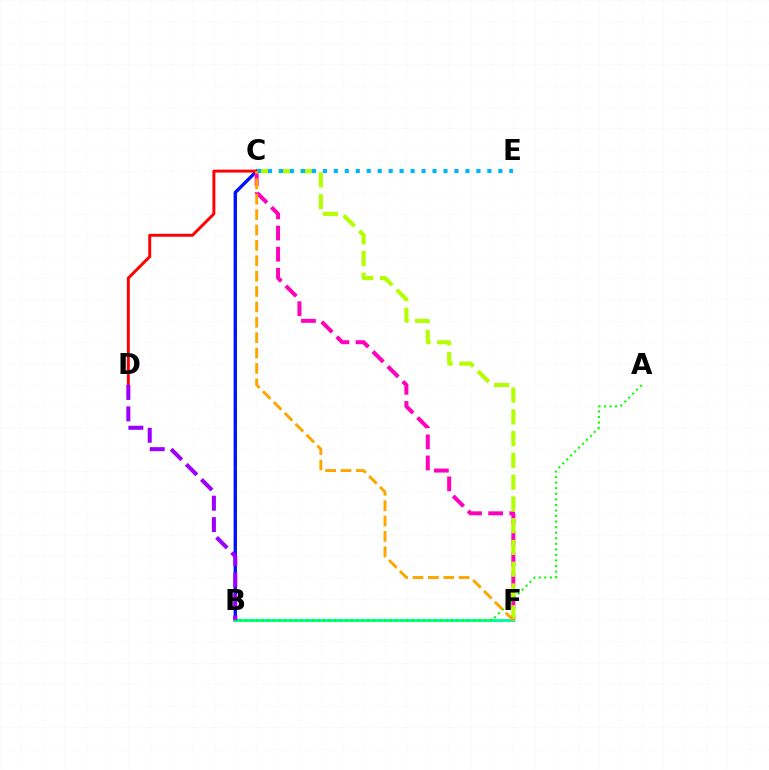{('B', 'C'): [{'color': '#0010ff', 'line_style': 'solid', 'thickness': 2.41}], ('C', 'F'): [{'color': '#ff00bd', 'line_style': 'dashed', 'thickness': 2.87}, {'color': '#b3ff00', 'line_style': 'dashed', 'thickness': 2.96}, {'color': '#ffa500', 'line_style': 'dashed', 'thickness': 2.09}], ('C', 'D'): [{'color': '#ff0000', 'line_style': 'solid', 'thickness': 2.11}], ('C', 'E'): [{'color': '#00b5ff', 'line_style': 'dotted', 'thickness': 2.98}], ('B', 'F'): [{'color': '#00ff9d', 'line_style': 'solid', 'thickness': 2.14}], ('B', 'D'): [{'color': '#9b00ff', 'line_style': 'dashed', 'thickness': 2.91}], ('A', 'B'): [{'color': '#08ff00', 'line_style': 'dotted', 'thickness': 1.51}]}